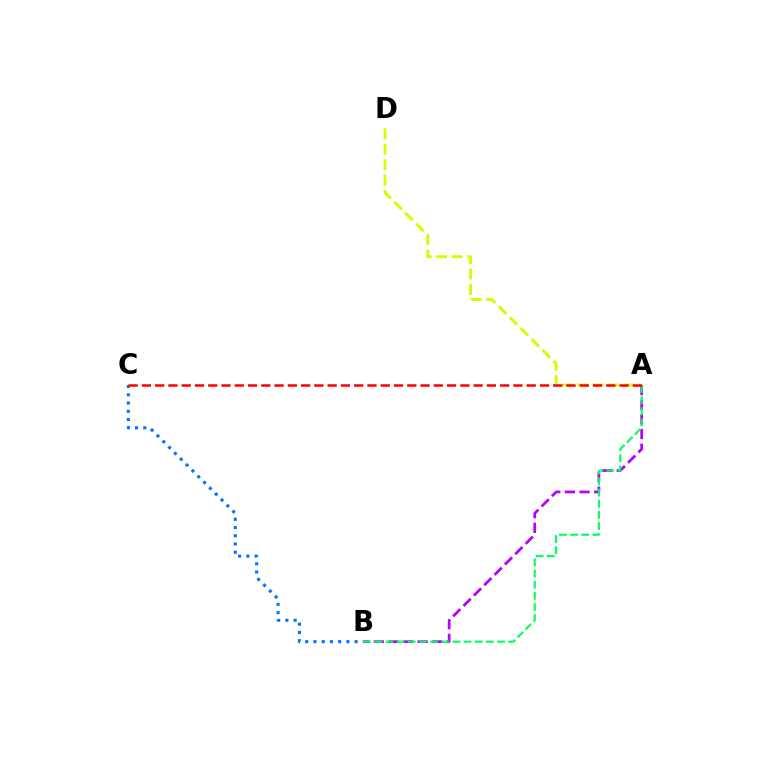{('B', 'C'): [{'color': '#0074ff', 'line_style': 'dotted', 'thickness': 2.24}], ('A', 'D'): [{'color': '#d1ff00', 'line_style': 'dashed', 'thickness': 2.1}], ('A', 'B'): [{'color': '#b900ff', 'line_style': 'dashed', 'thickness': 1.99}, {'color': '#00ff5c', 'line_style': 'dashed', 'thickness': 1.52}], ('A', 'C'): [{'color': '#ff0000', 'line_style': 'dashed', 'thickness': 1.8}]}